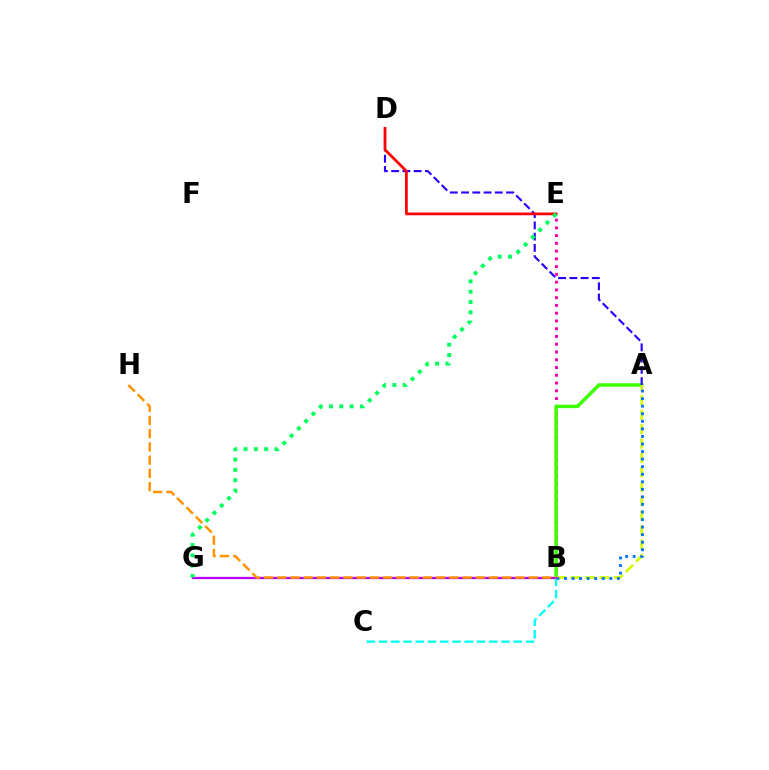{('B', 'E'): [{'color': '#ff00ac', 'line_style': 'dotted', 'thickness': 2.11}], ('A', 'B'): [{'color': '#3dff00', 'line_style': 'solid', 'thickness': 2.51}, {'color': '#d1ff00', 'line_style': 'dashed', 'thickness': 1.96}, {'color': '#0074ff', 'line_style': 'dotted', 'thickness': 2.05}], ('B', 'C'): [{'color': '#00fff6', 'line_style': 'dashed', 'thickness': 1.66}], ('B', 'G'): [{'color': '#b900ff', 'line_style': 'solid', 'thickness': 1.65}], ('A', 'D'): [{'color': '#2500ff', 'line_style': 'dashed', 'thickness': 1.53}], ('B', 'H'): [{'color': '#ff9400', 'line_style': 'dashed', 'thickness': 1.8}], ('D', 'E'): [{'color': '#ff0000', 'line_style': 'solid', 'thickness': 1.98}], ('E', 'G'): [{'color': '#00ff5c', 'line_style': 'dotted', 'thickness': 2.8}]}